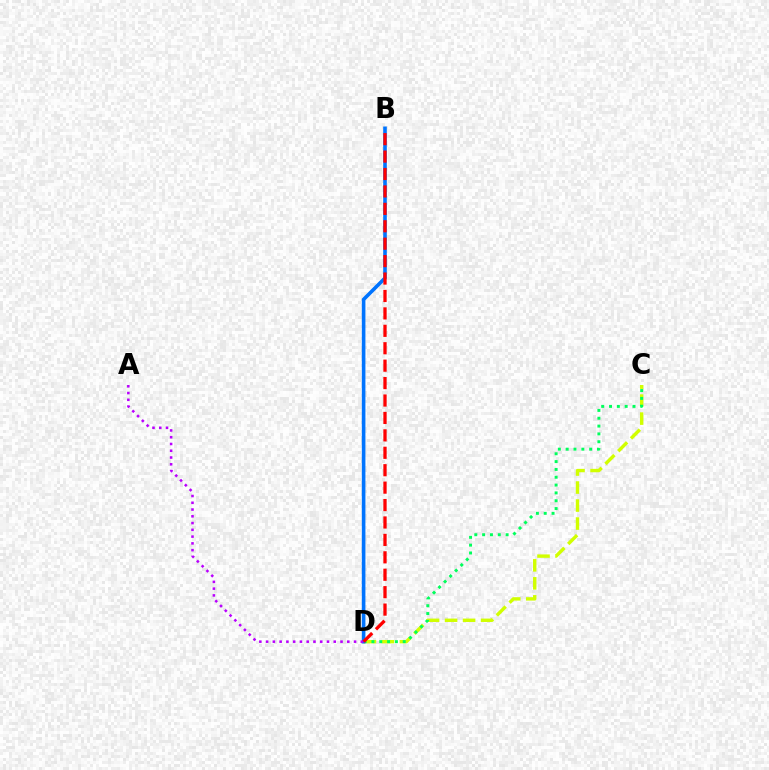{('C', 'D'): [{'color': '#d1ff00', 'line_style': 'dashed', 'thickness': 2.45}, {'color': '#00ff5c', 'line_style': 'dotted', 'thickness': 2.13}], ('B', 'D'): [{'color': '#0074ff', 'line_style': 'solid', 'thickness': 2.6}, {'color': '#ff0000', 'line_style': 'dashed', 'thickness': 2.37}], ('A', 'D'): [{'color': '#b900ff', 'line_style': 'dotted', 'thickness': 1.84}]}